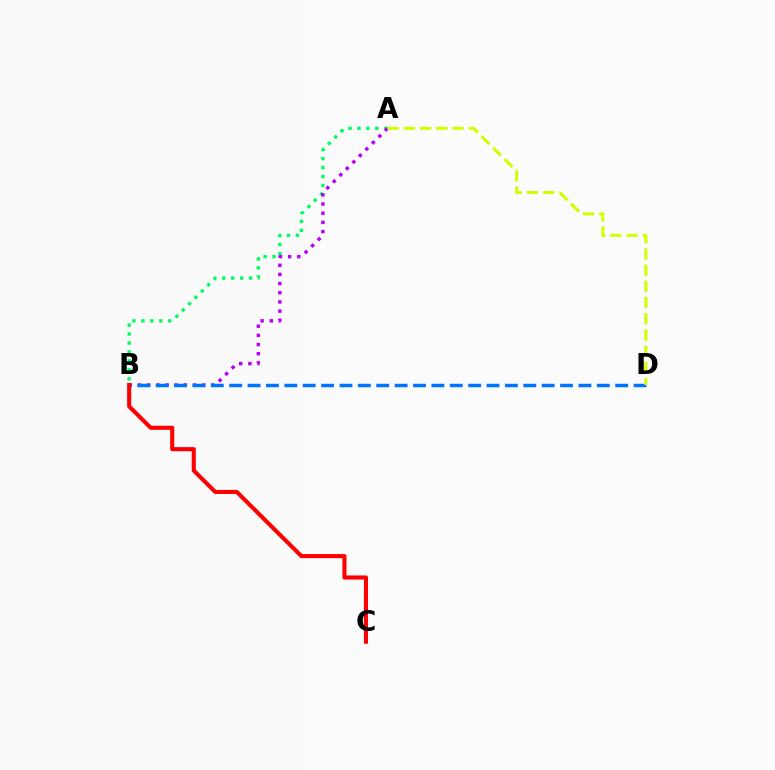{('A', 'B'): [{'color': '#00ff5c', 'line_style': 'dotted', 'thickness': 2.43}, {'color': '#b900ff', 'line_style': 'dotted', 'thickness': 2.49}], ('B', 'D'): [{'color': '#0074ff', 'line_style': 'dashed', 'thickness': 2.5}], ('A', 'D'): [{'color': '#d1ff00', 'line_style': 'dashed', 'thickness': 2.2}], ('B', 'C'): [{'color': '#ff0000', 'line_style': 'solid', 'thickness': 2.95}]}